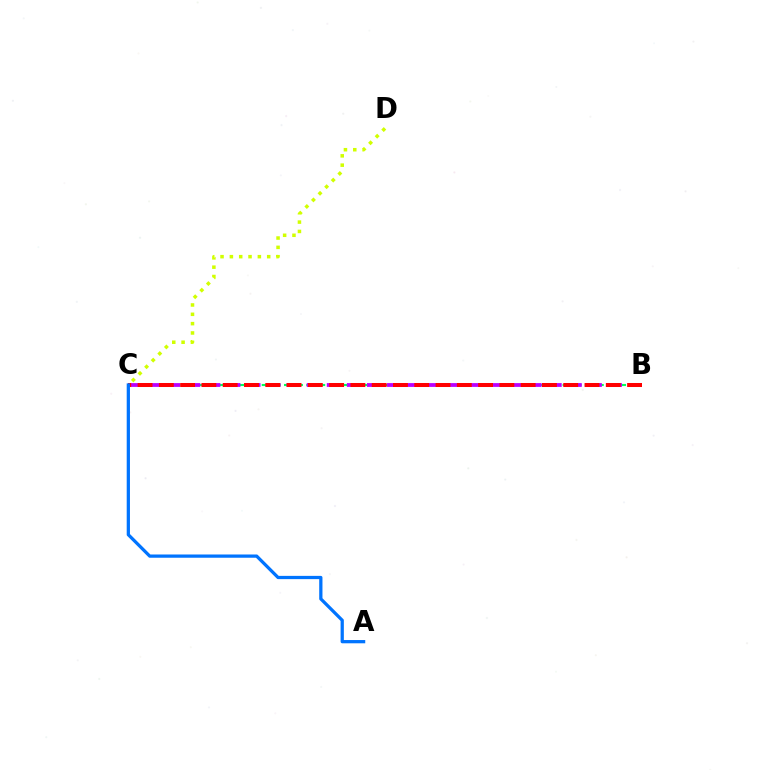{('B', 'C'): [{'color': '#00ff5c', 'line_style': 'dashed', 'thickness': 1.51}, {'color': '#b900ff', 'line_style': 'dashed', 'thickness': 2.73}, {'color': '#ff0000', 'line_style': 'dashed', 'thickness': 2.89}], ('C', 'D'): [{'color': '#d1ff00', 'line_style': 'dotted', 'thickness': 2.54}], ('A', 'C'): [{'color': '#0074ff', 'line_style': 'solid', 'thickness': 2.34}]}